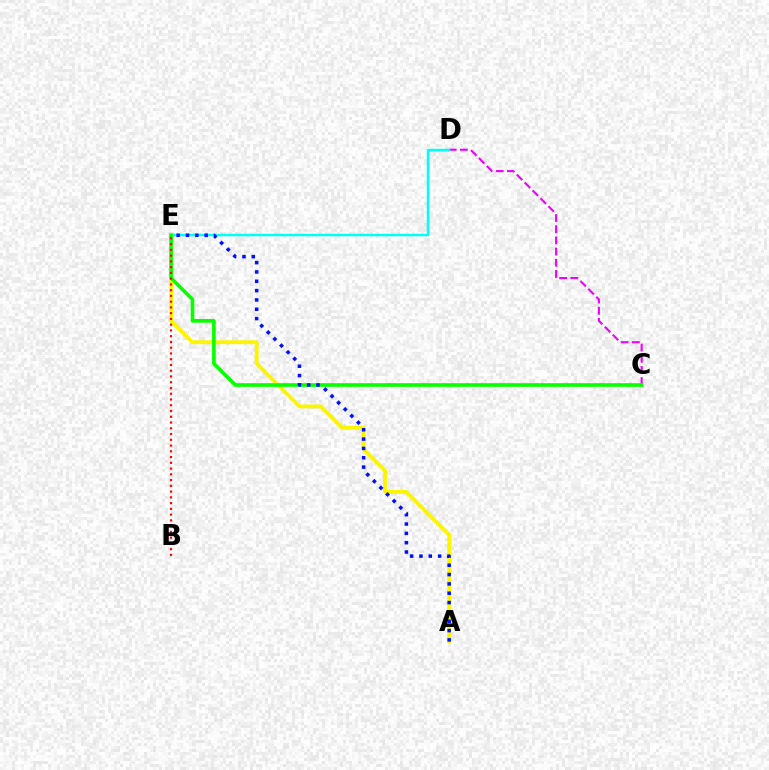{('C', 'D'): [{'color': '#ee00ff', 'line_style': 'dashed', 'thickness': 1.52}], ('A', 'E'): [{'color': '#fcf500', 'line_style': 'solid', 'thickness': 2.75}, {'color': '#0010ff', 'line_style': 'dotted', 'thickness': 2.54}], ('D', 'E'): [{'color': '#00fff6', 'line_style': 'solid', 'thickness': 1.79}], ('C', 'E'): [{'color': '#08ff00', 'line_style': 'solid', 'thickness': 2.62}], ('B', 'E'): [{'color': '#ff0000', 'line_style': 'dotted', 'thickness': 1.56}]}